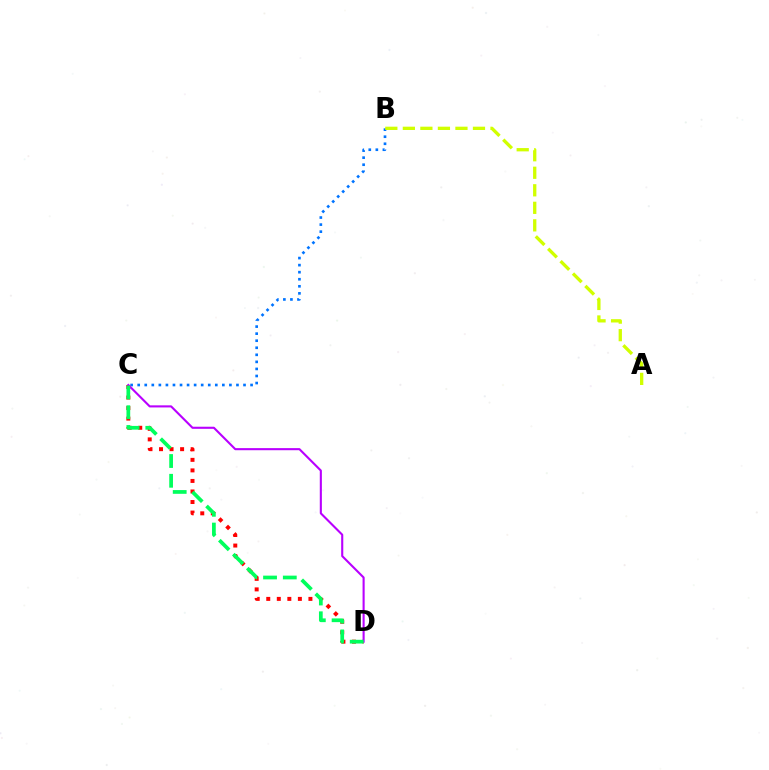{('C', 'D'): [{'color': '#ff0000', 'line_style': 'dotted', 'thickness': 2.86}, {'color': '#b900ff', 'line_style': 'solid', 'thickness': 1.51}, {'color': '#00ff5c', 'line_style': 'dashed', 'thickness': 2.68}], ('B', 'C'): [{'color': '#0074ff', 'line_style': 'dotted', 'thickness': 1.92}], ('A', 'B'): [{'color': '#d1ff00', 'line_style': 'dashed', 'thickness': 2.38}]}